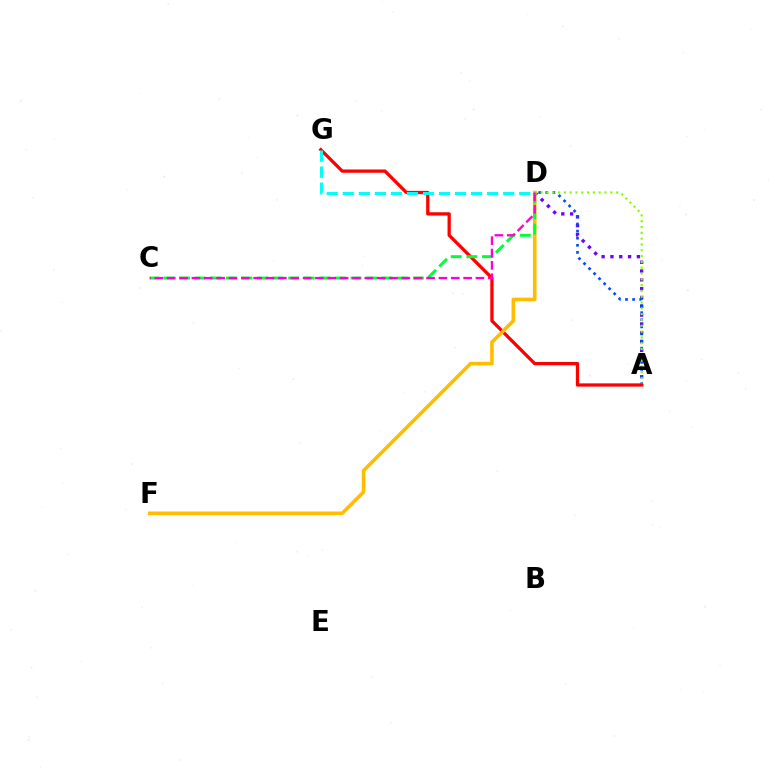{('A', 'D'): [{'color': '#7200ff', 'line_style': 'dotted', 'thickness': 2.4}, {'color': '#004bff', 'line_style': 'dotted', 'thickness': 1.93}, {'color': '#84ff00', 'line_style': 'dotted', 'thickness': 1.58}], ('A', 'G'): [{'color': '#ff0000', 'line_style': 'solid', 'thickness': 2.35}], ('D', 'F'): [{'color': '#ffbd00', 'line_style': 'solid', 'thickness': 2.61}], ('C', 'D'): [{'color': '#00ff39', 'line_style': 'dashed', 'thickness': 2.12}, {'color': '#ff00cf', 'line_style': 'dashed', 'thickness': 1.68}], ('D', 'G'): [{'color': '#00fff6', 'line_style': 'dashed', 'thickness': 2.18}]}